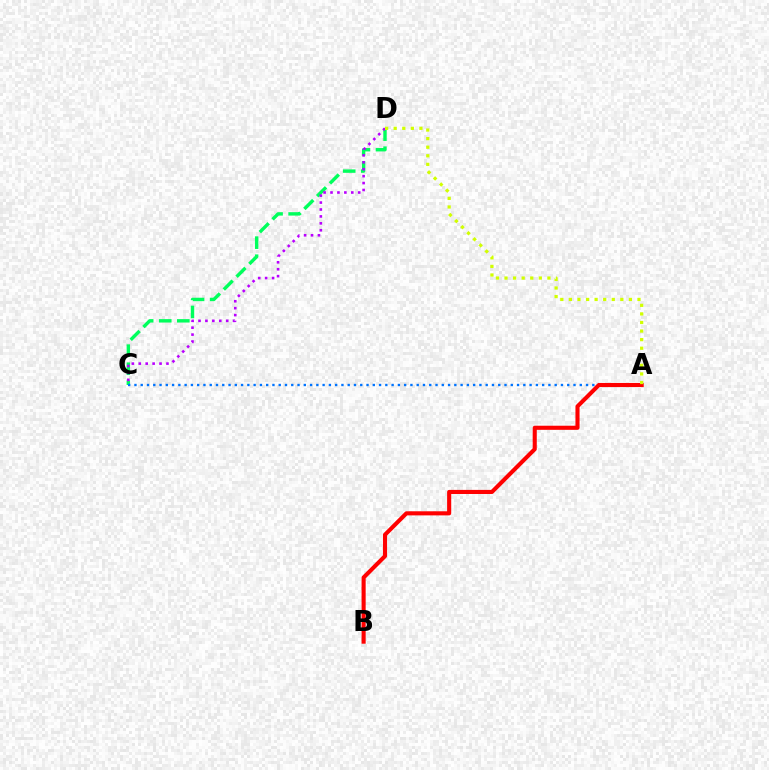{('C', 'D'): [{'color': '#00ff5c', 'line_style': 'dashed', 'thickness': 2.45}, {'color': '#b900ff', 'line_style': 'dotted', 'thickness': 1.88}], ('A', 'C'): [{'color': '#0074ff', 'line_style': 'dotted', 'thickness': 1.7}], ('A', 'B'): [{'color': '#ff0000', 'line_style': 'solid', 'thickness': 2.95}], ('A', 'D'): [{'color': '#d1ff00', 'line_style': 'dotted', 'thickness': 2.33}]}